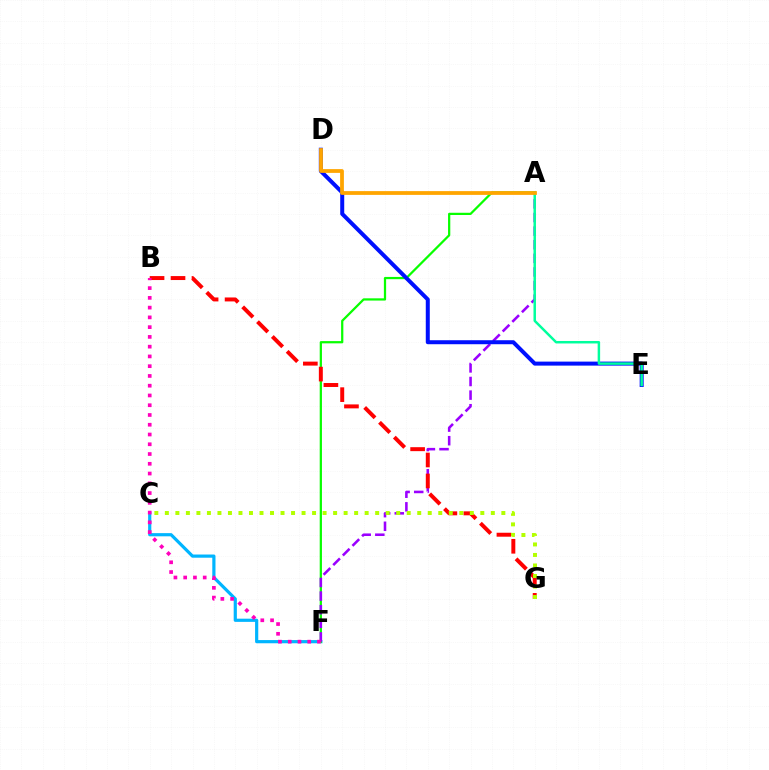{('C', 'F'): [{'color': '#00b5ff', 'line_style': 'solid', 'thickness': 2.3}], ('A', 'F'): [{'color': '#08ff00', 'line_style': 'solid', 'thickness': 1.61}, {'color': '#9b00ff', 'line_style': 'dashed', 'thickness': 1.85}], ('D', 'E'): [{'color': '#0010ff', 'line_style': 'solid', 'thickness': 2.88}], ('B', 'G'): [{'color': '#ff0000', 'line_style': 'dashed', 'thickness': 2.85}], ('A', 'E'): [{'color': '#00ff9d', 'line_style': 'solid', 'thickness': 1.78}], ('B', 'F'): [{'color': '#ff00bd', 'line_style': 'dotted', 'thickness': 2.65}], ('C', 'G'): [{'color': '#b3ff00', 'line_style': 'dotted', 'thickness': 2.86}], ('A', 'D'): [{'color': '#ffa500', 'line_style': 'solid', 'thickness': 2.72}]}